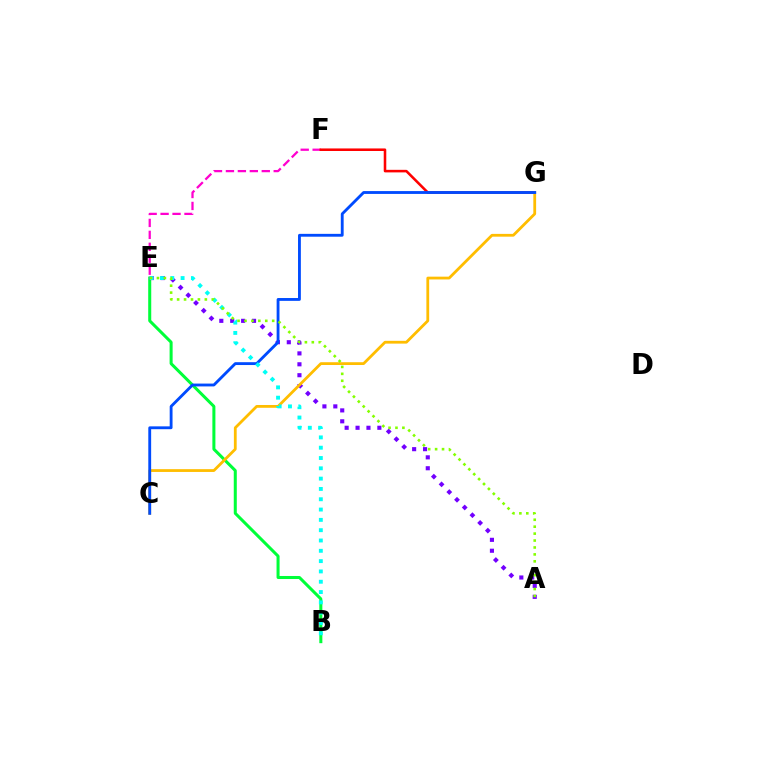{('E', 'F'): [{'color': '#ff00cf', 'line_style': 'dashed', 'thickness': 1.62}], ('B', 'E'): [{'color': '#00ff39', 'line_style': 'solid', 'thickness': 2.18}, {'color': '#00fff6', 'line_style': 'dotted', 'thickness': 2.8}], ('F', 'G'): [{'color': '#ff0000', 'line_style': 'solid', 'thickness': 1.84}], ('A', 'E'): [{'color': '#7200ff', 'line_style': 'dotted', 'thickness': 2.96}, {'color': '#84ff00', 'line_style': 'dotted', 'thickness': 1.88}], ('C', 'G'): [{'color': '#ffbd00', 'line_style': 'solid', 'thickness': 2.01}, {'color': '#004bff', 'line_style': 'solid', 'thickness': 2.05}]}